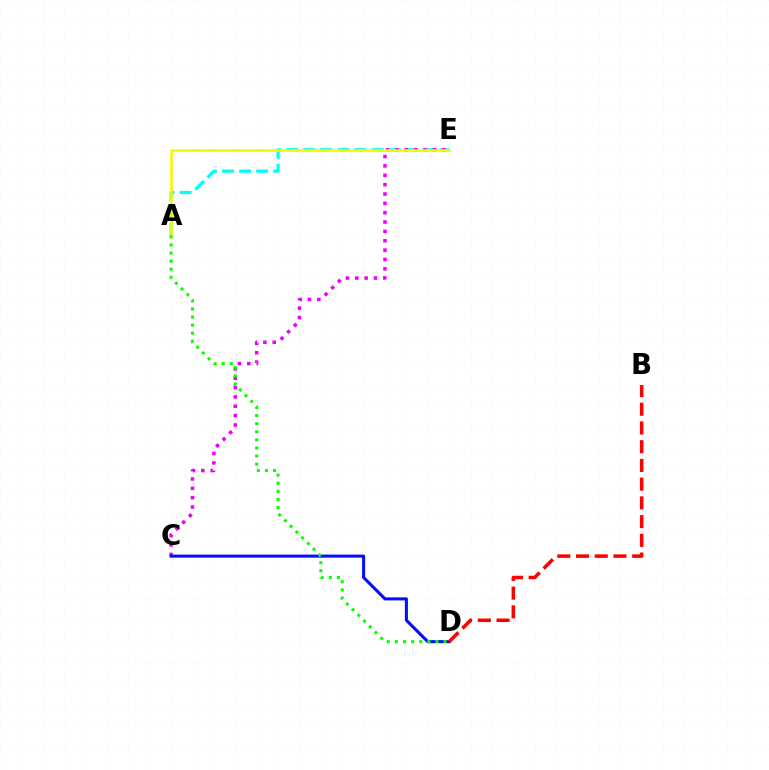{('A', 'E'): [{'color': '#00fff6', 'line_style': 'dashed', 'thickness': 2.32}, {'color': '#fcf500', 'line_style': 'solid', 'thickness': 1.85}], ('C', 'E'): [{'color': '#ee00ff', 'line_style': 'dotted', 'thickness': 2.54}], ('C', 'D'): [{'color': '#0010ff', 'line_style': 'solid', 'thickness': 2.19}], ('B', 'D'): [{'color': '#ff0000', 'line_style': 'dashed', 'thickness': 2.54}], ('A', 'D'): [{'color': '#08ff00', 'line_style': 'dotted', 'thickness': 2.2}]}